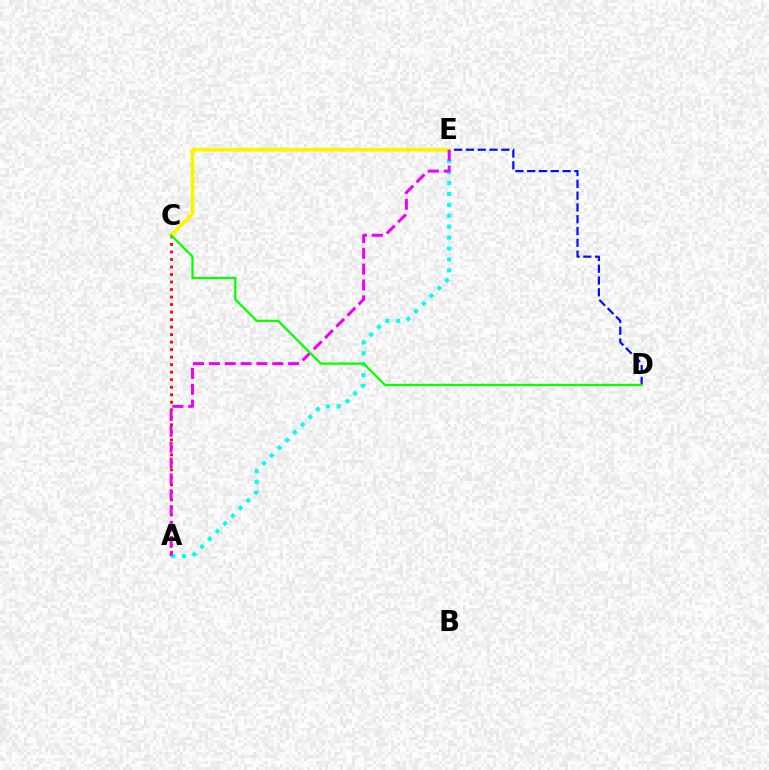{('D', 'E'): [{'color': '#0010ff', 'line_style': 'dashed', 'thickness': 1.6}], ('A', 'C'): [{'color': '#ff0000', 'line_style': 'dotted', 'thickness': 2.04}], ('A', 'E'): [{'color': '#00fff6', 'line_style': 'dotted', 'thickness': 2.96}, {'color': '#ee00ff', 'line_style': 'dashed', 'thickness': 2.15}], ('C', 'E'): [{'color': '#fcf500', 'line_style': 'solid', 'thickness': 2.66}], ('C', 'D'): [{'color': '#08ff00', 'line_style': 'solid', 'thickness': 1.62}]}